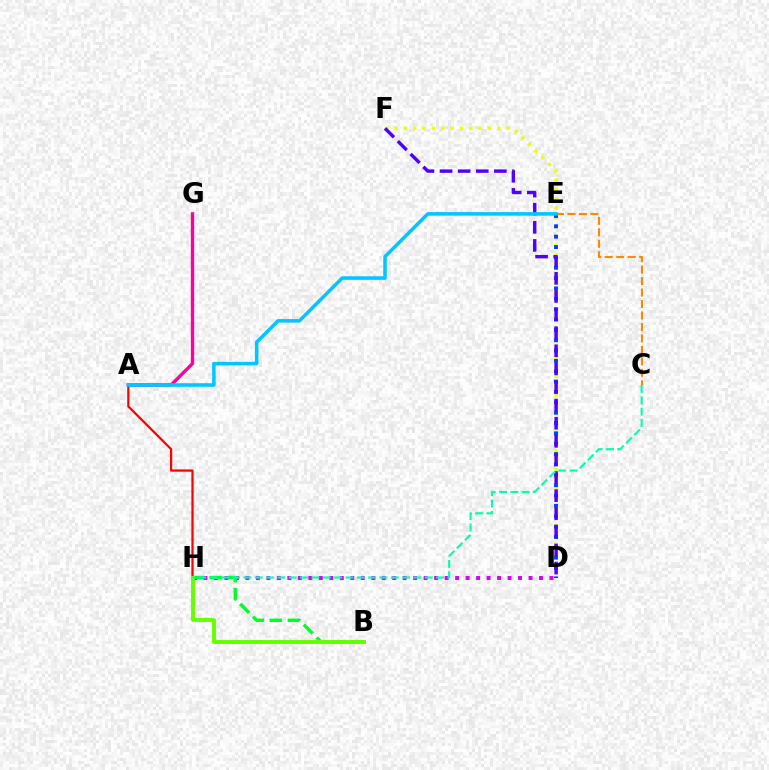{('C', 'E'): [{'color': '#ff8800', 'line_style': 'dashed', 'thickness': 1.56}], ('D', 'F'): [{'color': '#eeff00', 'line_style': 'dotted', 'thickness': 2.54}, {'color': '#4f00ff', 'line_style': 'dashed', 'thickness': 2.46}], ('A', 'G'): [{'color': '#ff00a0', 'line_style': 'solid', 'thickness': 2.4}], ('D', 'H'): [{'color': '#d600ff', 'line_style': 'dotted', 'thickness': 2.85}], ('D', 'E'): [{'color': '#003fff', 'line_style': 'dotted', 'thickness': 2.81}], ('A', 'H'): [{'color': '#ff0000', 'line_style': 'solid', 'thickness': 1.62}], ('B', 'H'): [{'color': '#00ff27', 'line_style': 'dashed', 'thickness': 2.45}, {'color': '#66ff00', 'line_style': 'solid', 'thickness': 2.83}], ('A', 'E'): [{'color': '#00c7ff', 'line_style': 'solid', 'thickness': 2.57}], ('C', 'H'): [{'color': '#00ffaf', 'line_style': 'dashed', 'thickness': 1.54}]}